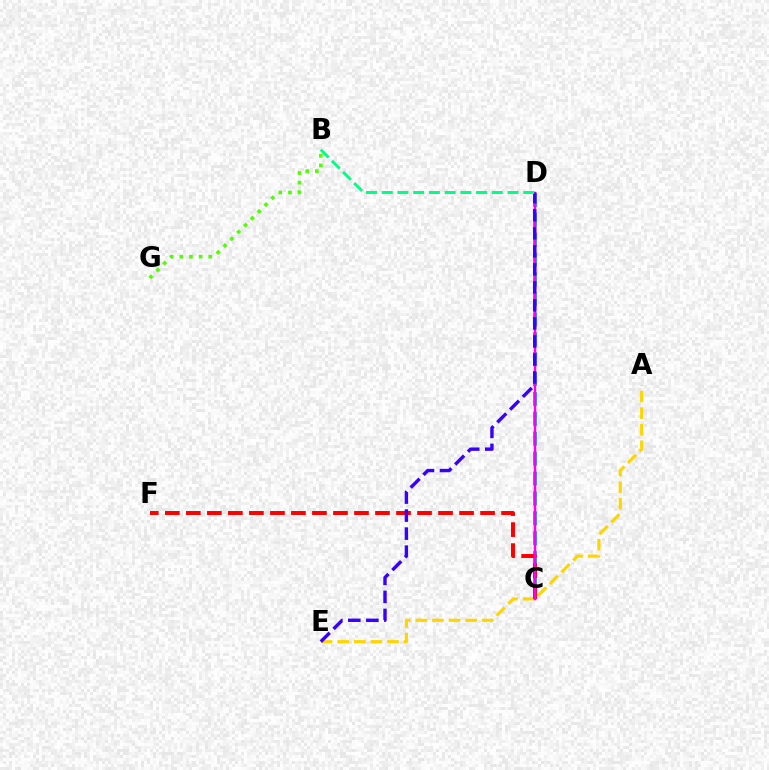{('C', 'D'): [{'color': '#009eff', 'line_style': 'dashed', 'thickness': 2.7}, {'color': '#ff00ed', 'line_style': 'solid', 'thickness': 1.78}], ('A', 'E'): [{'color': '#ffd500', 'line_style': 'dashed', 'thickness': 2.25}], ('C', 'F'): [{'color': '#ff0000', 'line_style': 'dashed', 'thickness': 2.85}], ('D', 'E'): [{'color': '#3700ff', 'line_style': 'dashed', 'thickness': 2.45}], ('B', 'D'): [{'color': '#00ff86', 'line_style': 'dashed', 'thickness': 2.14}], ('B', 'G'): [{'color': '#4fff00', 'line_style': 'dotted', 'thickness': 2.62}]}